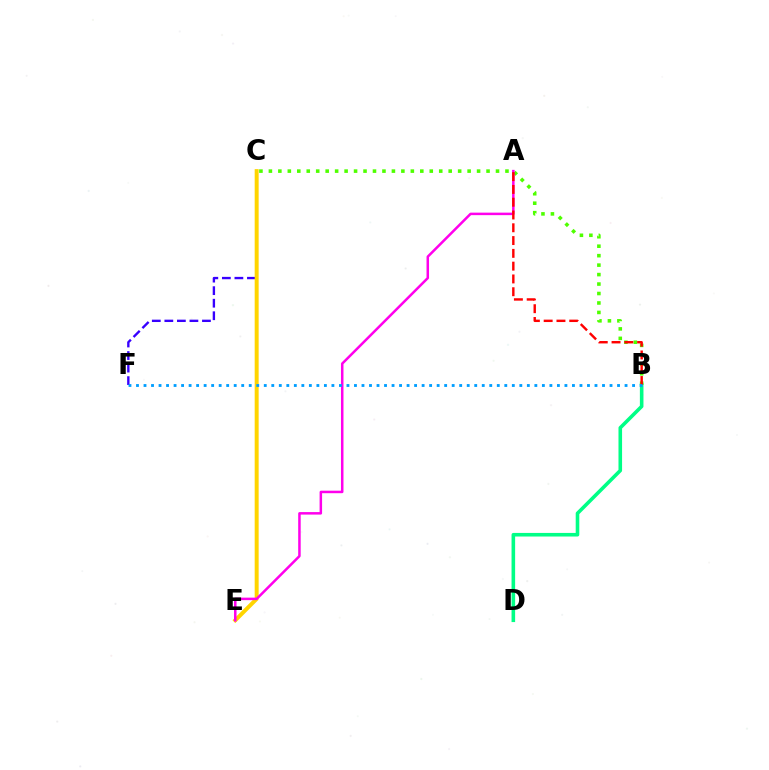{('C', 'F'): [{'color': '#3700ff', 'line_style': 'dashed', 'thickness': 1.7}], ('B', 'D'): [{'color': '#00ff86', 'line_style': 'solid', 'thickness': 2.58}], ('C', 'E'): [{'color': '#ffd500', 'line_style': 'solid', 'thickness': 2.85}], ('B', 'C'): [{'color': '#4fff00', 'line_style': 'dotted', 'thickness': 2.57}], ('A', 'E'): [{'color': '#ff00ed', 'line_style': 'solid', 'thickness': 1.8}], ('A', 'B'): [{'color': '#ff0000', 'line_style': 'dashed', 'thickness': 1.74}], ('B', 'F'): [{'color': '#009eff', 'line_style': 'dotted', 'thickness': 2.04}]}